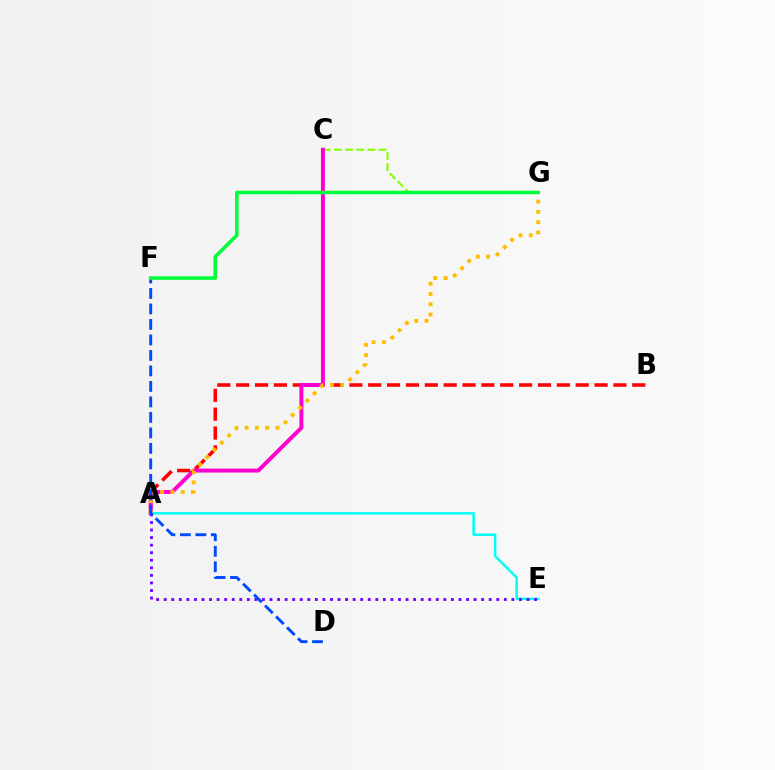{('A', 'B'): [{'color': '#ff0000', 'line_style': 'dashed', 'thickness': 2.56}], ('C', 'G'): [{'color': '#84ff00', 'line_style': 'dashed', 'thickness': 1.51}], ('A', 'C'): [{'color': '#ff00cf', 'line_style': 'solid', 'thickness': 2.85}], ('A', 'E'): [{'color': '#00fff6', 'line_style': 'solid', 'thickness': 1.81}, {'color': '#7200ff', 'line_style': 'dotted', 'thickness': 2.05}], ('A', 'G'): [{'color': '#ffbd00', 'line_style': 'dotted', 'thickness': 2.8}], ('D', 'F'): [{'color': '#004bff', 'line_style': 'dashed', 'thickness': 2.1}], ('F', 'G'): [{'color': '#00ff39', 'line_style': 'solid', 'thickness': 2.53}]}